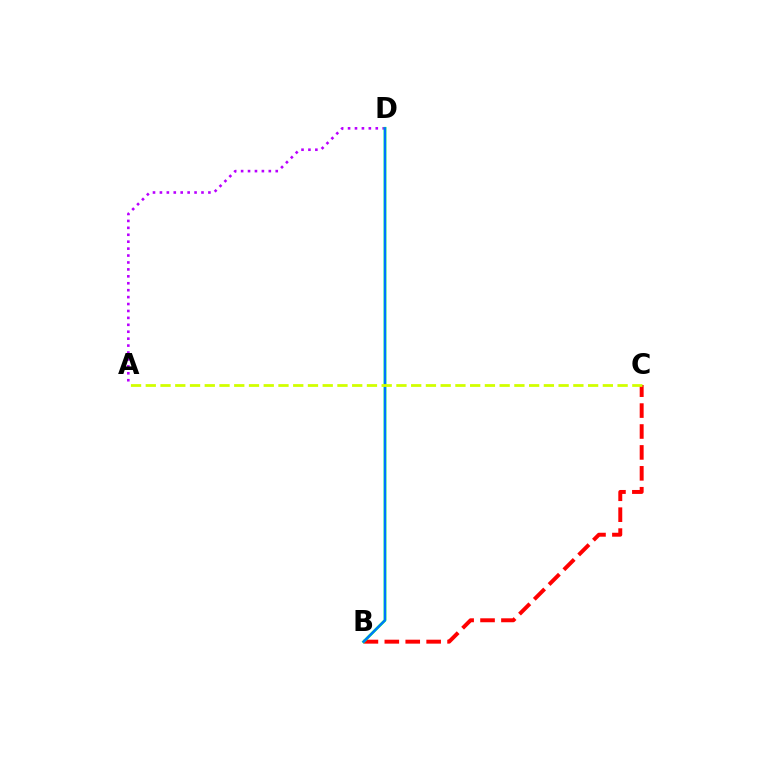{('A', 'D'): [{'color': '#b900ff', 'line_style': 'dotted', 'thickness': 1.88}], ('B', 'C'): [{'color': '#ff0000', 'line_style': 'dashed', 'thickness': 2.84}], ('B', 'D'): [{'color': '#00ff5c', 'line_style': 'solid', 'thickness': 2.06}, {'color': '#0074ff', 'line_style': 'solid', 'thickness': 1.6}], ('A', 'C'): [{'color': '#d1ff00', 'line_style': 'dashed', 'thickness': 2.0}]}